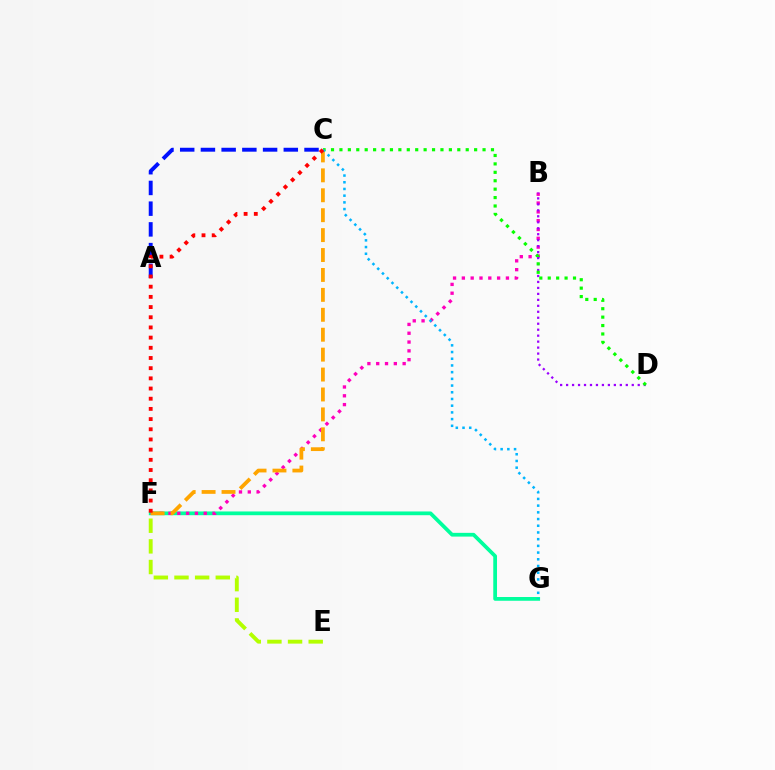{('F', 'G'): [{'color': '#00ff9d', 'line_style': 'solid', 'thickness': 2.7}], ('E', 'F'): [{'color': '#b3ff00', 'line_style': 'dashed', 'thickness': 2.8}], ('B', 'F'): [{'color': '#ff00bd', 'line_style': 'dotted', 'thickness': 2.39}], ('A', 'C'): [{'color': '#0010ff', 'line_style': 'dashed', 'thickness': 2.81}], ('B', 'D'): [{'color': '#9b00ff', 'line_style': 'dotted', 'thickness': 1.62}], ('C', 'D'): [{'color': '#08ff00', 'line_style': 'dotted', 'thickness': 2.29}], ('C', 'F'): [{'color': '#ffa500', 'line_style': 'dashed', 'thickness': 2.71}, {'color': '#ff0000', 'line_style': 'dotted', 'thickness': 2.77}], ('C', 'G'): [{'color': '#00b5ff', 'line_style': 'dotted', 'thickness': 1.82}]}